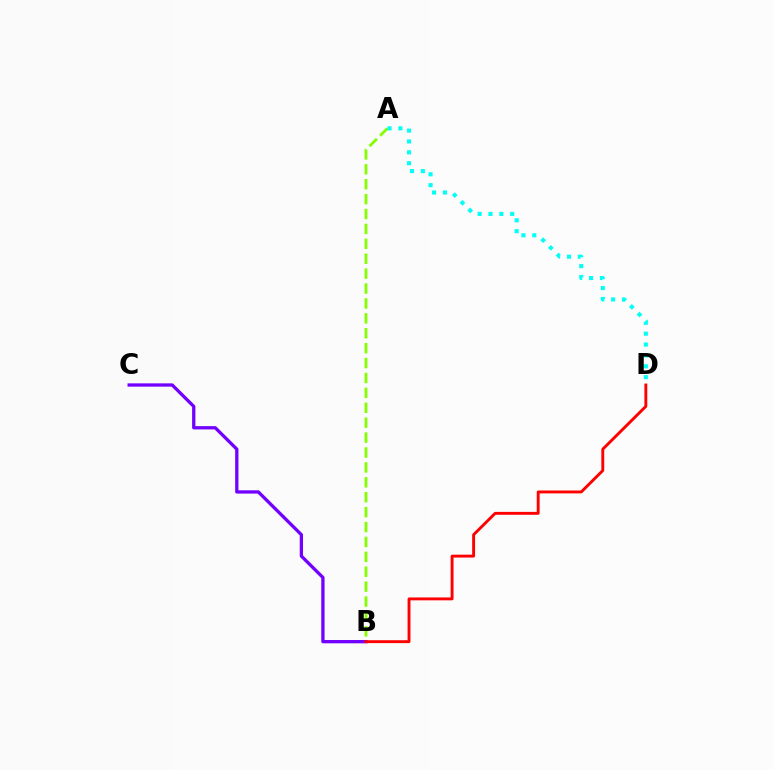{('B', 'C'): [{'color': '#7200ff', 'line_style': 'solid', 'thickness': 2.37}], ('A', 'B'): [{'color': '#84ff00', 'line_style': 'dashed', 'thickness': 2.02}], ('A', 'D'): [{'color': '#00fff6', 'line_style': 'dotted', 'thickness': 2.95}], ('B', 'D'): [{'color': '#ff0000', 'line_style': 'solid', 'thickness': 2.08}]}